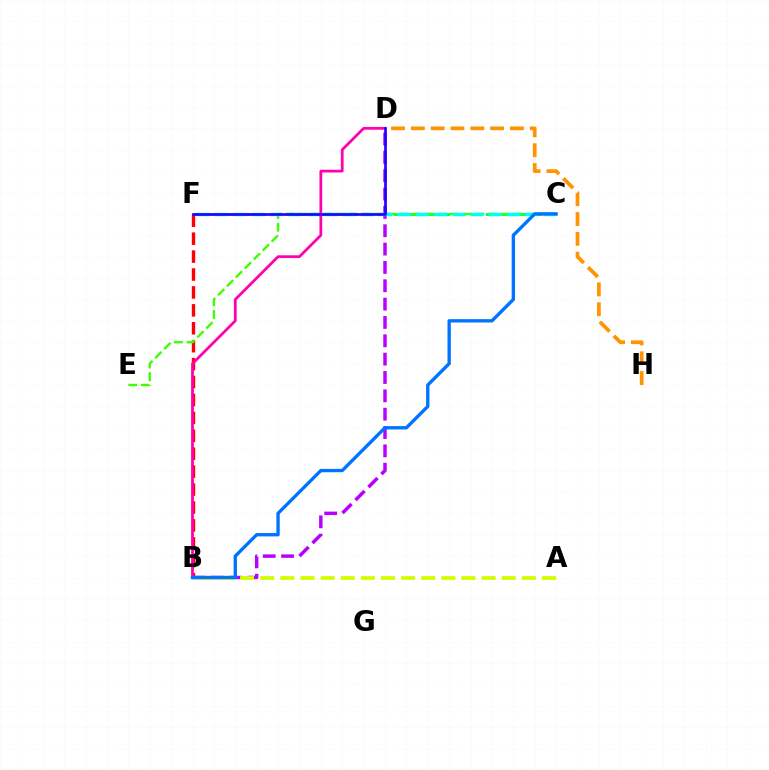{('B', 'D'): [{'color': '#b900ff', 'line_style': 'dashed', 'thickness': 2.49}, {'color': '#ff00ac', 'line_style': 'solid', 'thickness': 1.98}], ('D', 'H'): [{'color': '#ff9400', 'line_style': 'dashed', 'thickness': 2.69}], ('B', 'F'): [{'color': '#ff0000', 'line_style': 'dashed', 'thickness': 2.43}], ('A', 'B'): [{'color': '#d1ff00', 'line_style': 'dashed', 'thickness': 2.73}], ('C', 'F'): [{'color': '#00ff5c', 'line_style': 'dashed', 'thickness': 2.09}, {'color': '#00fff6', 'line_style': 'dashed', 'thickness': 2.48}], ('C', 'E'): [{'color': '#3dff00', 'line_style': 'dashed', 'thickness': 1.72}], ('B', 'C'): [{'color': '#0074ff', 'line_style': 'solid', 'thickness': 2.41}], ('D', 'F'): [{'color': '#2500ff', 'line_style': 'solid', 'thickness': 1.93}]}